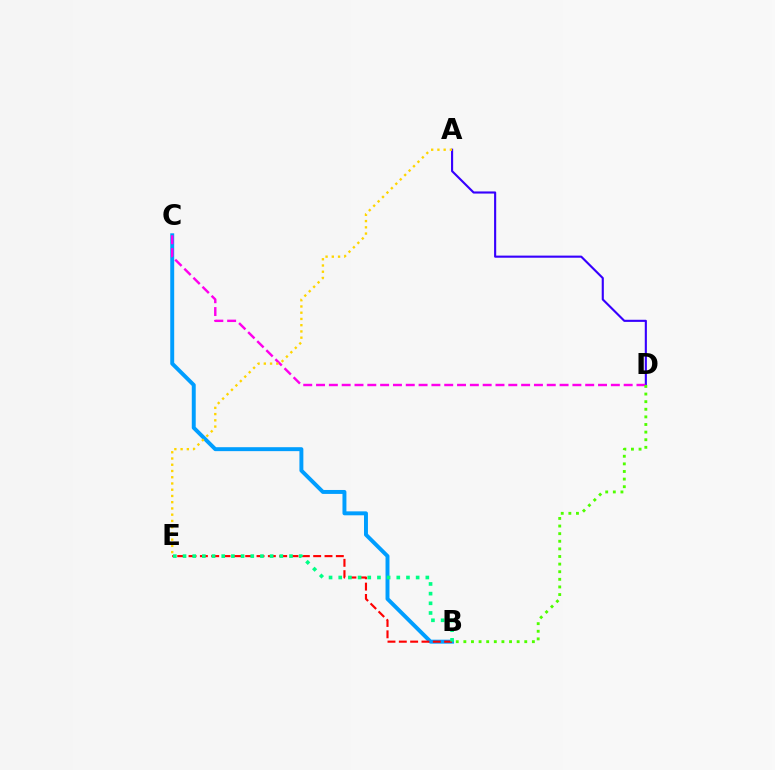{('B', 'C'): [{'color': '#009eff', 'line_style': 'solid', 'thickness': 2.84}], ('A', 'D'): [{'color': '#3700ff', 'line_style': 'solid', 'thickness': 1.53}], ('C', 'D'): [{'color': '#ff00ed', 'line_style': 'dashed', 'thickness': 1.74}], ('A', 'E'): [{'color': '#ffd500', 'line_style': 'dotted', 'thickness': 1.7}], ('B', 'E'): [{'color': '#ff0000', 'line_style': 'dashed', 'thickness': 1.54}, {'color': '#00ff86', 'line_style': 'dotted', 'thickness': 2.63}], ('B', 'D'): [{'color': '#4fff00', 'line_style': 'dotted', 'thickness': 2.07}]}